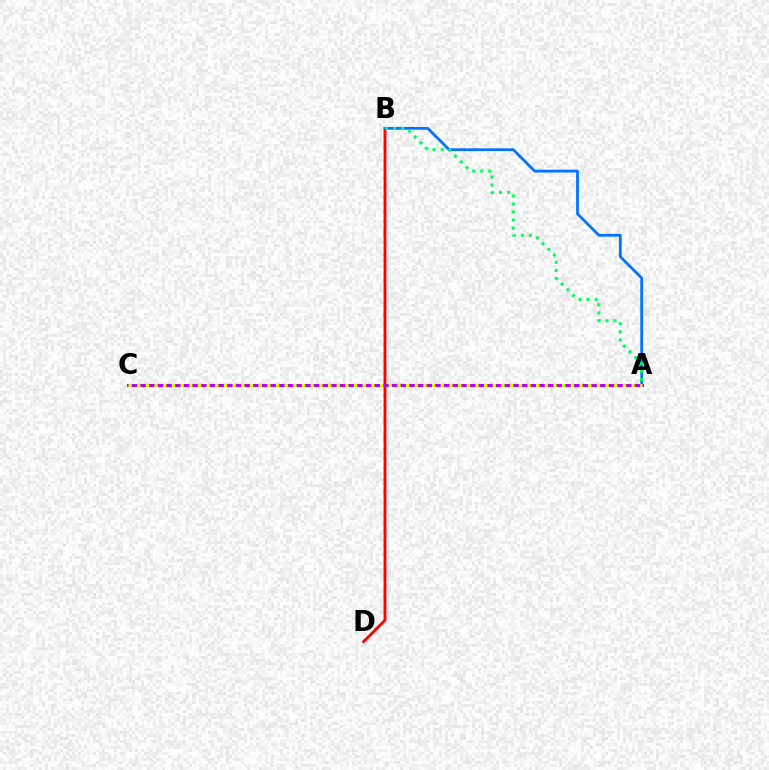{('B', 'D'): [{'color': '#ff0000', 'line_style': 'solid', 'thickness': 2.07}], ('A', 'B'): [{'color': '#0074ff', 'line_style': 'solid', 'thickness': 1.99}, {'color': '#00ff5c', 'line_style': 'dotted', 'thickness': 2.19}], ('A', 'C'): [{'color': '#b900ff', 'line_style': 'solid', 'thickness': 2.21}, {'color': '#d1ff00', 'line_style': 'dotted', 'thickness': 2.36}]}